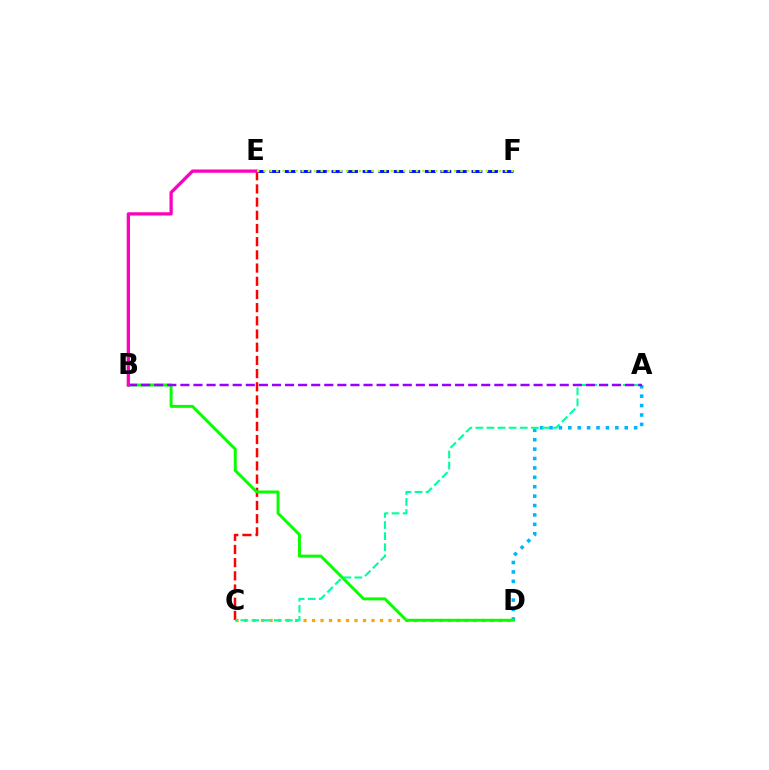{('C', 'D'): [{'color': '#ffa500', 'line_style': 'dotted', 'thickness': 2.31}], ('A', 'D'): [{'color': '#00b5ff', 'line_style': 'dotted', 'thickness': 2.56}], ('C', 'E'): [{'color': '#ff0000', 'line_style': 'dashed', 'thickness': 1.79}], ('B', 'D'): [{'color': '#08ff00', 'line_style': 'solid', 'thickness': 2.12}], ('A', 'C'): [{'color': '#00ff9d', 'line_style': 'dashed', 'thickness': 1.51}], ('A', 'B'): [{'color': '#9b00ff', 'line_style': 'dashed', 'thickness': 1.78}], ('E', 'F'): [{'color': '#0010ff', 'line_style': 'dashed', 'thickness': 2.11}, {'color': '#b3ff00', 'line_style': 'dotted', 'thickness': 1.73}], ('B', 'E'): [{'color': '#ff00bd', 'line_style': 'solid', 'thickness': 2.36}]}